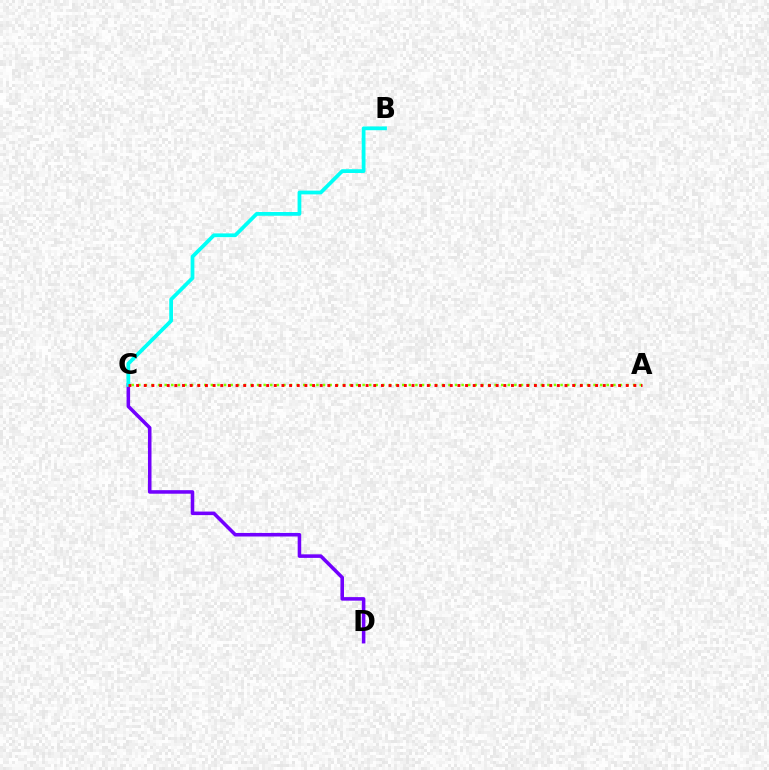{('C', 'D'): [{'color': '#7200ff', 'line_style': 'solid', 'thickness': 2.55}], ('A', 'C'): [{'color': '#84ff00', 'line_style': 'dotted', 'thickness': 1.79}, {'color': '#ff0000', 'line_style': 'dotted', 'thickness': 2.08}], ('B', 'C'): [{'color': '#00fff6', 'line_style': 'solid', 'thickness': 2.71}]}